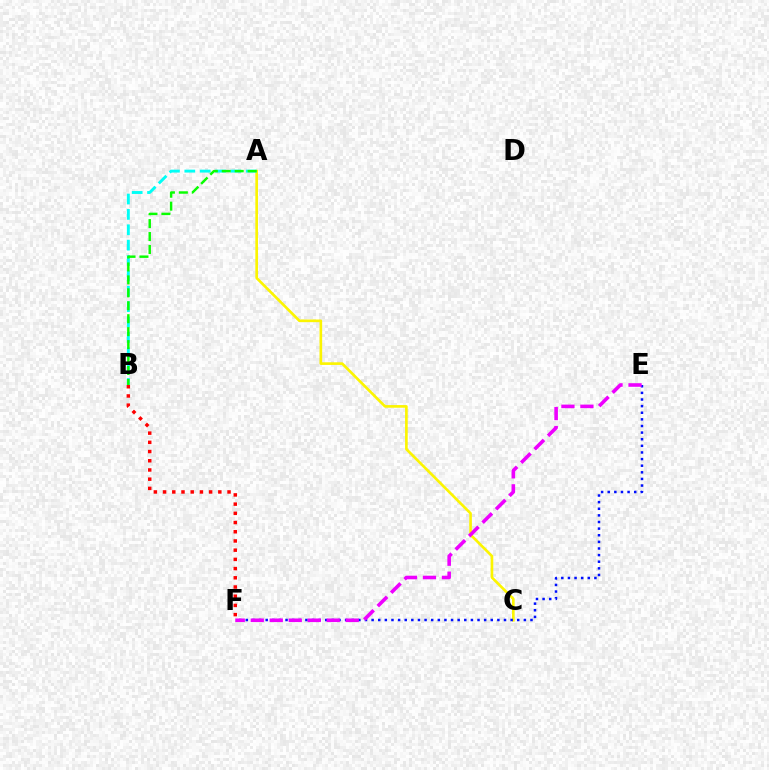{('A', 'C'): [{'color': '#fcf500', 'line_style': 'solid', 'thickness': 1.91}], ('A', 'B'): [{'color': '#00fff6', 'line_style': 'dashed', 'thickness': 2.09}, {'color': '#08ff00', 'line_style': 'dashed', 'thickness': 1.76}], ('E', 'F'): [{'color': '#0010ff', 'line_style': 'dotted', 'thickness': 1.8}, {'color': '#ee00ff', 'line_style': 'dashed', 'thickness': 2.58}], ('B', 'F'): [{'color': '#ff0000', 'line_style': 'dotted', 'thickness': 2.5}]}